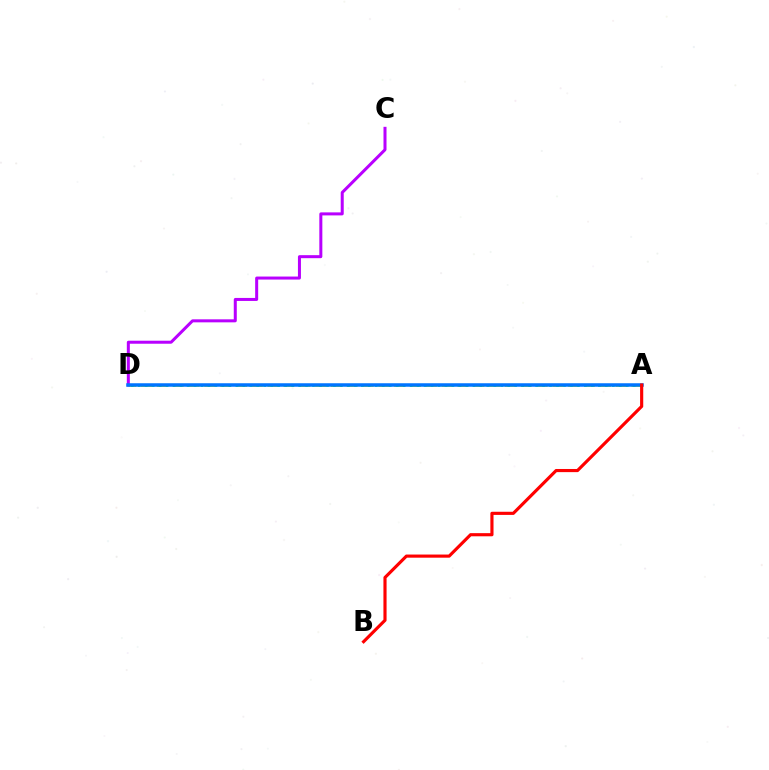{('A', 'D'): [{'color': '#d1ff00', 'line_style': 'dashed', 'thickness': 2.15}, {'color': '#00ff5c', 'line_style': 'dotted', 'thickness': 1.89}, {'color': '#0074ff', 'line_style': 'solid', 'thickness': 2.53}], ('C', 'D'): [{'color': '#b900ff', 'line_style': 'solid', 'thickness': 2.17}], ('A', 'B'): [{'color': '#ff0000', 'line_style': 'solid', 'thickness': 2.26}]}